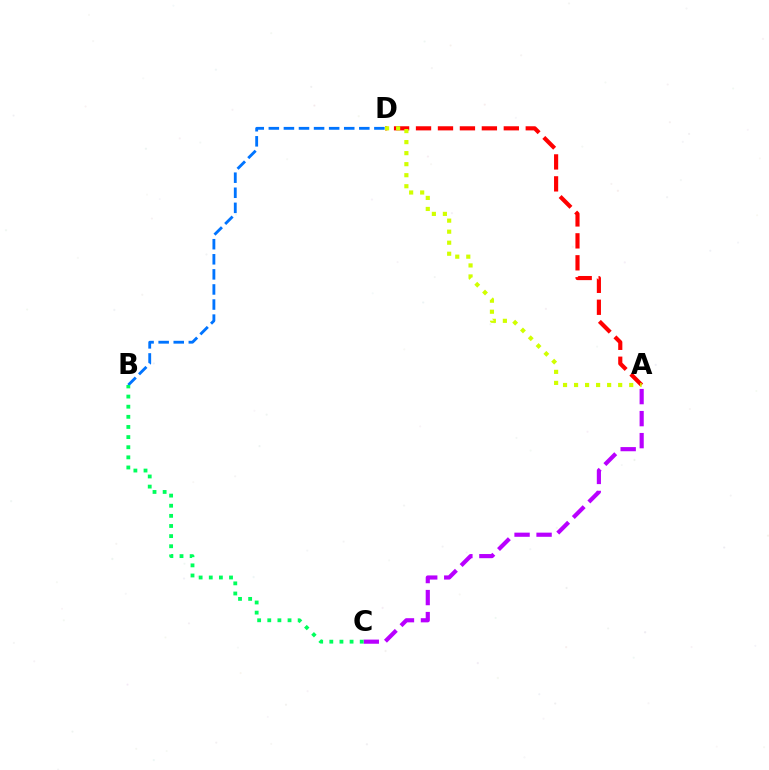{('A', 'D'): [{'color': '#ff0000', 'line_style': 'dashed', 'thickness': 2.98}, {'color': '#d1ff00', 'line_style': 'dotted', 'thickness': 3.0}], ('A', 'C'): [{'color': '#b900ff', 'line_style': 'dashed', 'thickness': 2.99}], ('B', 'D'): [{'color': '#0074ff', 'line_style': 'dashed', 'thickness': 2.05}], ('B', 'C'): [{'color': '#00ff5c', 'line_style': 'dotted', 'thickness': 2.75}]}